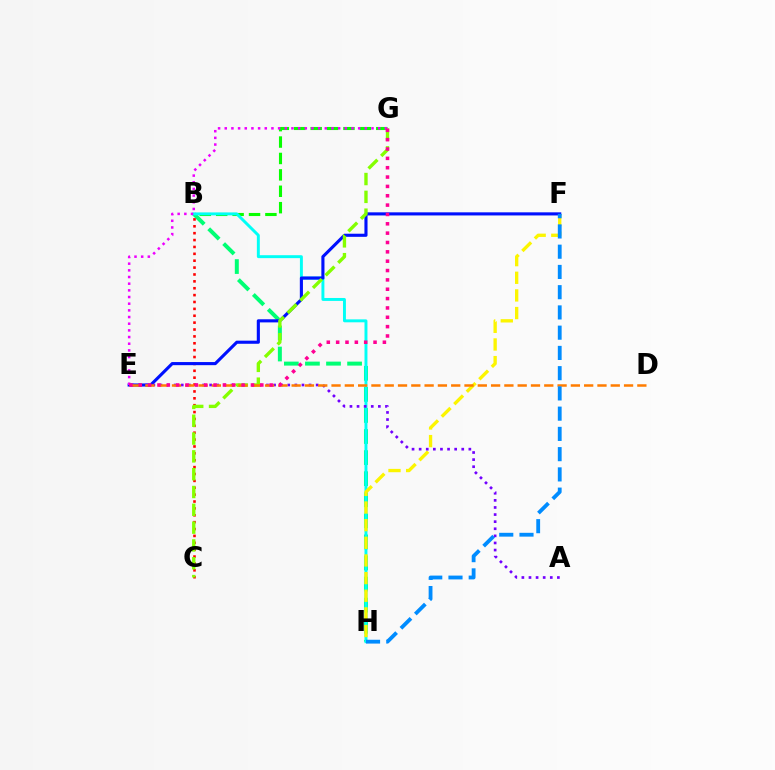{('B', 'H'): [{'color': '#00ff74', 'line_style': 'dashed', 'thickness': 2.86}, {'color': '#00fff6', 'line_style': 'solid', 'thickness': 2.11}], ('B', 'C'): [{'color': '#ff0000', 'line_style': 'dotted', 'thickness': 1.87}], ('B', 'G'): [{'color': '#08ff00', 'line_style': 'dashed', 'thickness': 2.23}], ('F', 'H'): [{'color': '#fcf500', 'line_style': 'dashed', 'thickness': 2.4}, {'color': '#008cff', 'line_style': 'dashed', 'thickness': 2.75}], ('E', 'F'): [{'color': '#0010ff', 'line_style': 'solid', 'thickness': 2.24}], ('A', 'E'): [{'color': '#7200ff', 'line_style': 'dotted', 'thickness': 1.93}], ('C', 'G'): [{'color': '#84ff00', 'line_style': 'dashed', 'thickness': 2.42}], ('D', 'E'): [{'color': '#ff7c00', 'line_style': 'dashed', 'thickness': 1.81}], ('E', 'G'): [{'color': '#ee00ff', 'line_style': 'dotted', 'thickness': 1.81}, {'color': '#ff0094', 'line_style': 'dotted', 'thickness': 2.54}]}